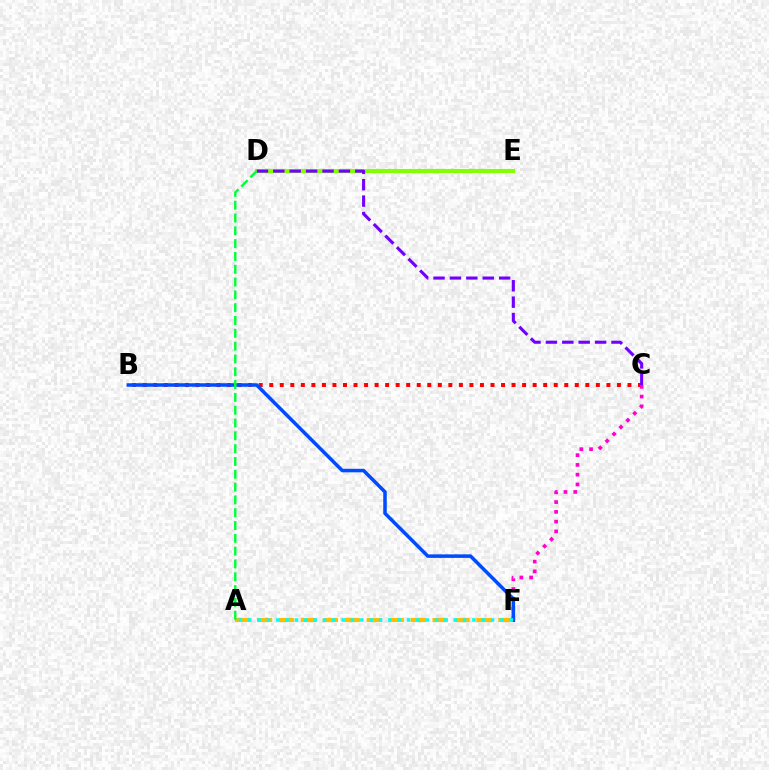{('B', 'C'): [{'color': '#ff0000', 'line_style': 'dotted', 'thickness': 2.86}], ('A', 'F'): [{'color': '#ffbd00', 'line_style': 'dashed', 'thickness': 2.98}, {'color': '#00fff6', 'line_style': 'dotted', 'thickness': 2.54}], ('C', 'F'): [{'color': '#ff00cf', 'line_style': 'dotted', 'thickness': 2.65}], ('B', 'F'): [{'color': '#004bff', 'line_style': 'solid', 'thickness': 2.54}], ('D', 'E'): [{'color': '#84ff00', 'line_style': 'solid', 'thickness': 2.97}], ('C', 'D'): [{'color': '#7200ff', 'line_style': 'dashed', 'thickness': 2.23}], ('A', 'D'): [{'color': '#00ff39', 'line_style': 'dashed', 'thickness': 1.74}]}